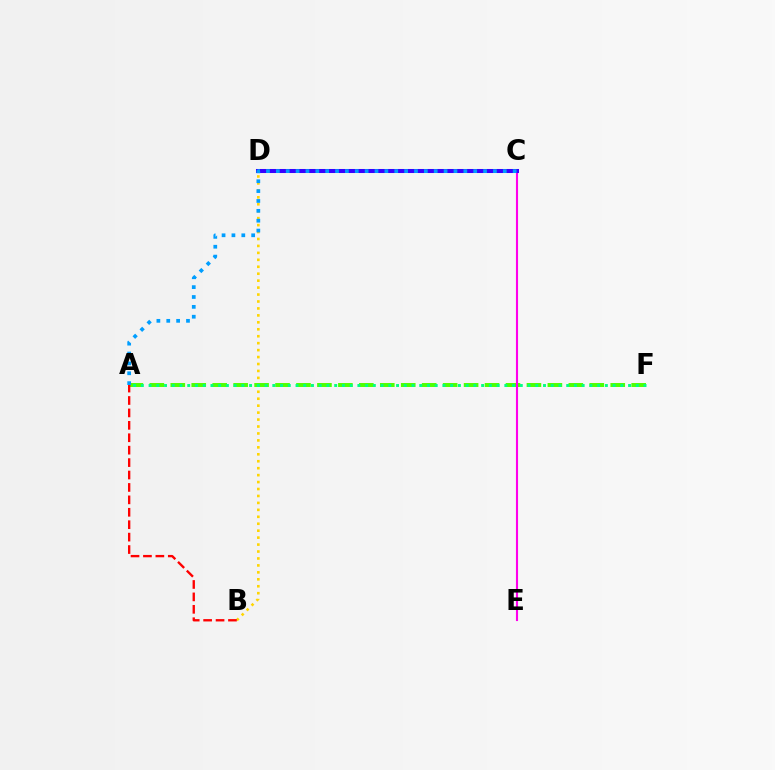{('B', 'D'): [{'color': '#ffd500', 'line_style': 'dotted', 'thickness': 1.89}], ('A', 'F'): [{'color': '#4fff00', 'line_style': 'dashed', 'thickness': 2.85}, {'color': '#00ff86', 'line_style': 'dotted', 'thickness': 2.1}], ('A', 'B'): [{'color': '#ff0000', 'line_style': 'dashed', 'thickness': 1.69}], ('C', 'E'): [{'color': '#ff00ed', 'line_style': 'solid', 'thickness': 1.52}], ('C', 'D'): [{'color': '#3700ff', 'line_style': 'solid', 'thickness': 2.9}], ('A', 'C'): [{'color': '#009eff', 'line_style': 'dotted', 'thickness': 2.68}]}